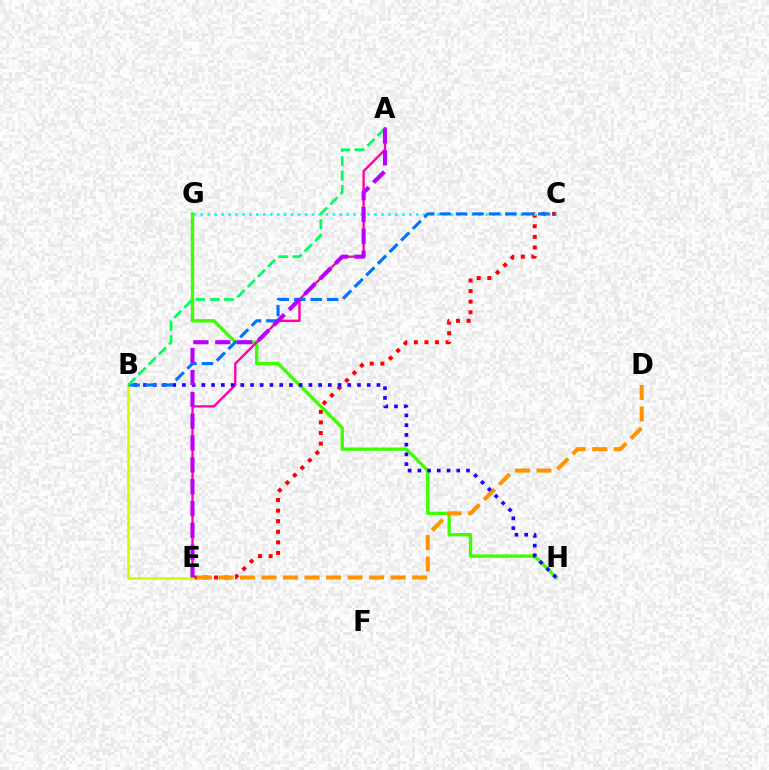{('C', 'E'): [{'color': '#ff0000', 'line_style': 'dotted', 'thickness': 2.88}], ('G', 'H'): [{'color': '#3dff00', 'line_style': 'solid', 'thickness': 2.42}], ('A', 'E'): [{'color': '#ff00ac', 'line_style': 'solid', 'thickness': 1.69}, {'color': '#b900ff', 'line_style': 'dashed', 'thickness': 2.97}], ('D', 'E'): [{'color': '#ff9400', 'line_style': 'dashed', 'thickness': 2.92}], ('B', 'H'): [{'color': '#2500ff', 'line_style': 'dotted', 'thickness': 2.64}], ('C', 'G'): [{'color': '#00fff6', 'line_style': 'dotted', 'thickness': 1.89}], ('B', 'E'): [{'color': '#d1ff00', 'line_style': 'solid', 'thickness': 1.93}], ('B', 'C'): [{'color': '#0074ff', 'line_style': 'dashed', 'thickness': 2.23}], ('A', 'B'): [{'color': '#00ff5c', 'line_style': 'dashed', 'thickness': 1.95}]}